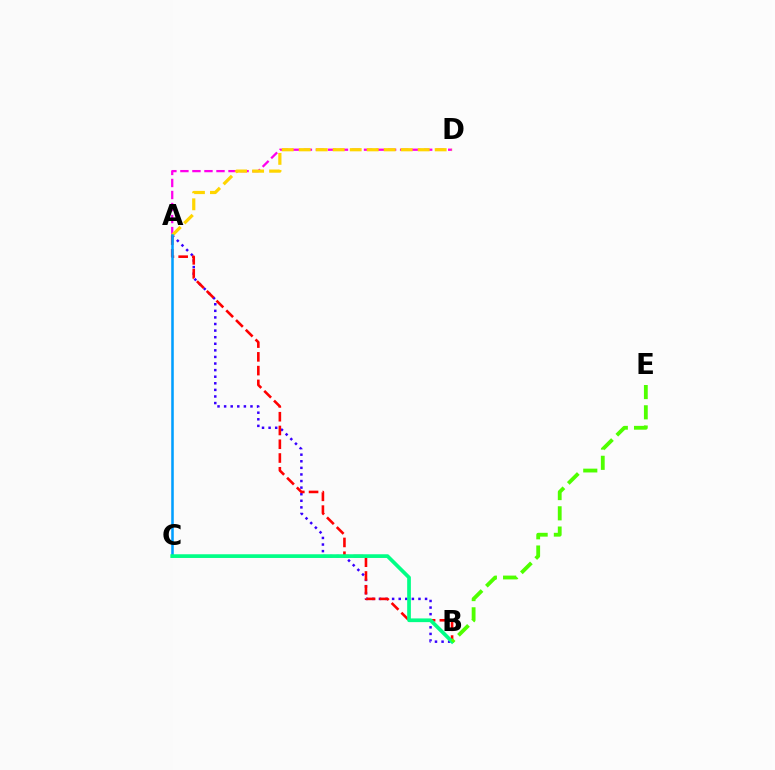{('A', 'B'): [{'color': '#3700ff', 'line_style': 'dotted', 'thickness': 1.79}, {'color': '#ff0000', 'line_style': 'dashed', 'thickness': 1.87}], ('A', 'D'): [{'color': '#ff00ed', 'line_style': 'dashed', 'thickness': 1.63}, {'color': '#ffd500', 'line_style': 'dashed', 'thickness': 2.31}], ('A', 'C'): [{'color': '#009eff', 'line_style': 'solid', 'thickness': 1.84}], ('B', 'C'): [{'color': '#00ff86', 'line_style': 'solid', 'thickness': 2.67}], ('B', 'E'): [{'color': '#4fff00', 'line_style': 'dashed', 'thickness': 2.75}]}